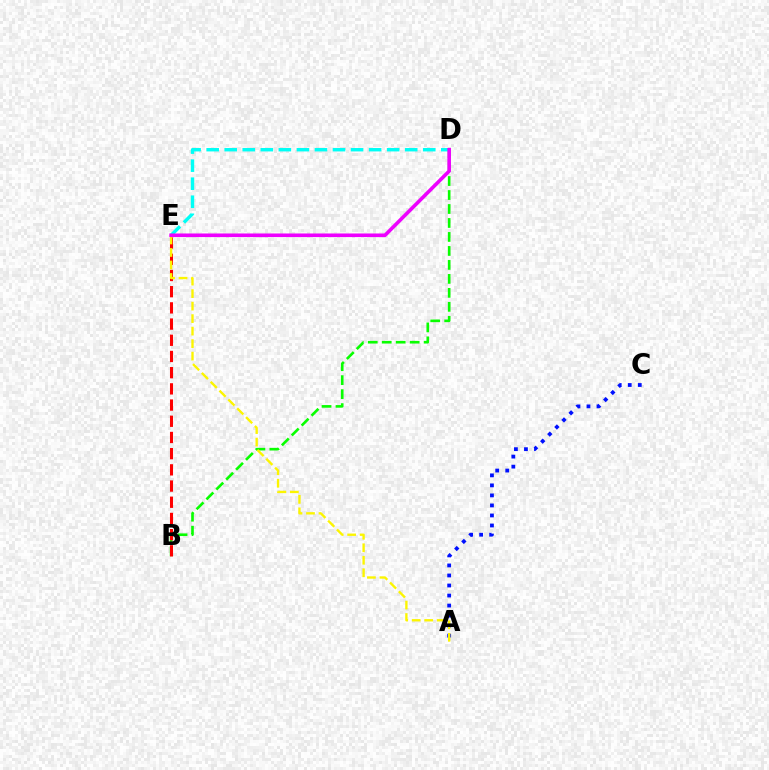{('A', 'C'): [{'color': '#0010ff', 'line_style': 'dotted', 'thickness': 2.72}], ('B', 'D'): [{'color': '#08ff00', 'line_style': 'dashed', 'thickness': 1.9}], ('B', 'E'): [{'color': '#ff0000', 'line_style': 'dashed', 'thickness': 2.2}], ('A', 'E'): [{'color': '#fcf500', 'line_style': 'dashed', 'thickness': 1.7}], ('D', 'E'): [{'color': '#00fff6', 'line_style': 'dashed', 'thickness': 2.45}, {'color': '#ee00ff', 'line_style': 'solid', 'thickness': 2.59}]}